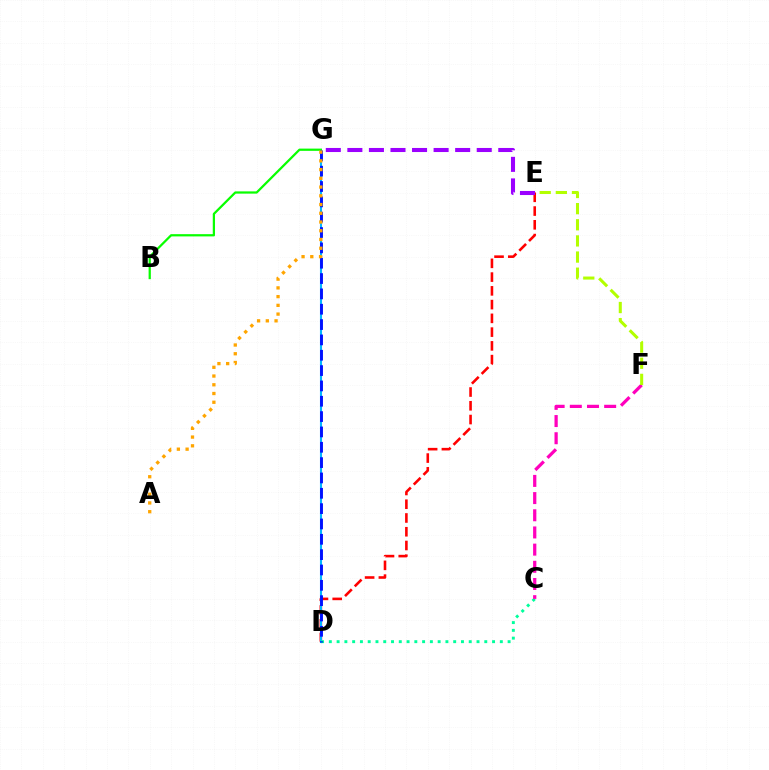{('D', 'E'): [{'color': '#ff0000', 'line_style': 'dashed', 'thickness': 1.87}], ('D', 'G'): [{'color': '#00b5ff', 'line_style': 'solid', 'thickness': 1.5}, {'color': '#0010ff', 'line_style': 'dashed', 'thickness': 2.08}], ('C', 'D'): [{'color': '#00ff9d', 'line_style': 'dotted', 'thickness': 2.11}], ('C', 'F'): [{'color': '#ff00bd', 'line_style': 'dashed', 'thickness': 2.33}], ('E', 'G'): [{'color': '#9b00ff', 'line_style': 'dashed', 'thickness': 2.93}], ('E', 'F'): [{'color': '#b3ff00', 'line_style': 'dashed', 'thickness': 2.19}], ('B', 'G'): [{'color': '#08ff00', 'line_style': 'solid', 'thickness': 1.61}], ('A', 'G'): [{'color': '#ffa500', 'line_style': 'dotted', 'thickness': 2.37}]}